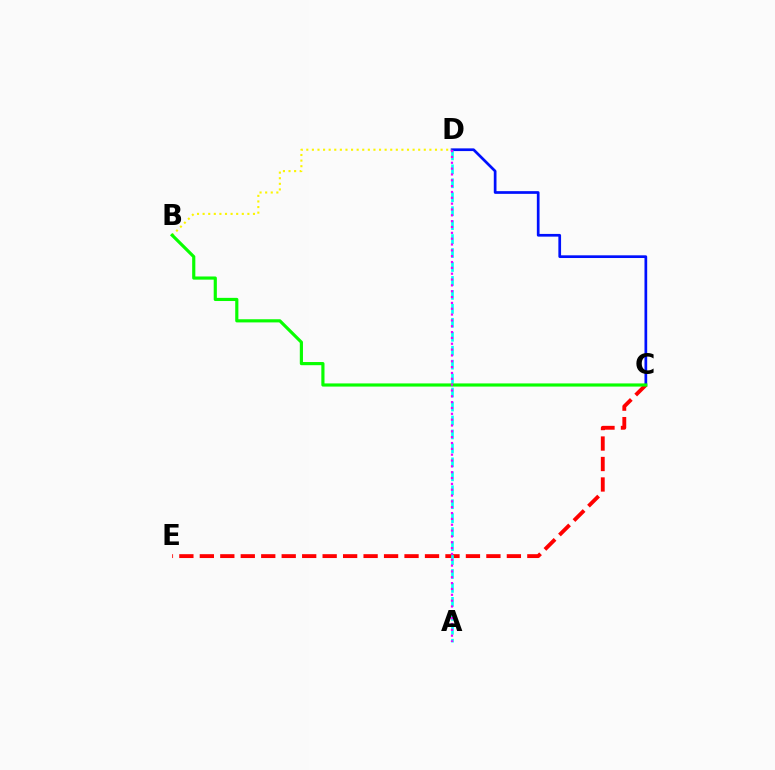{('C', 'D'): [{'color': '#0010ff', 'line_style': 'solid', 'thickness': 1.95}], ('C', 'E'): [{'color': '#ff0000', 'line_style': 'dashed', 'thickness': 2.78}], ('A', 'D'): [{'color': '#00fff6', 'line_style': 'dashed', 'thickness': 1.9}, {'color': '#ee00ff', 'line_style': 'dotted', 'thickness': 1.59}], ('B', 'D'): [{'color': '#fcf500', 'line_style': 'dotted', 'thickness': 1.52}], ('B', 'C'): [{'color': '#08ff00', 'line_style': 'solid', 'thickness': 2.28}]}